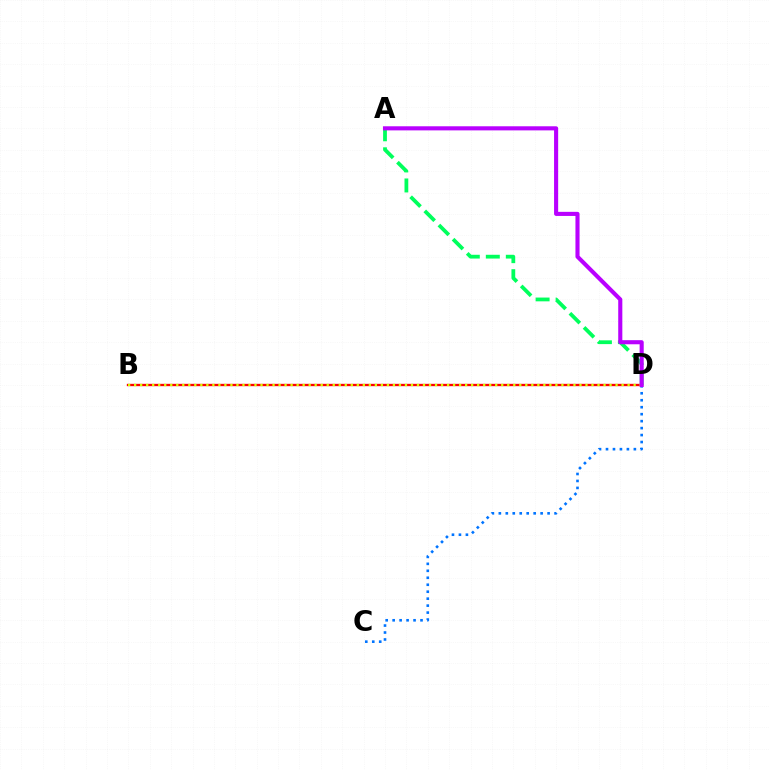{('B', 'D'): [{'color': '#ff0000', 'line_style': 'solid', 'thickness': 1.68}, {'color': '#d1ff00', 'line_style': 'dotted', 'thickness': 1.64}], ('C', 'D'): [{'color': '#0074ff', 'line_style': 'dotted', 'thickness': 1.89}], ('A', 'D'): [{'color': '#00ff5c', 'line_style': 'dashed', 'thickness': 2.72}, {'color': '#b900ff', 'line_style': 'solid', 'thickness': 2.95}]}